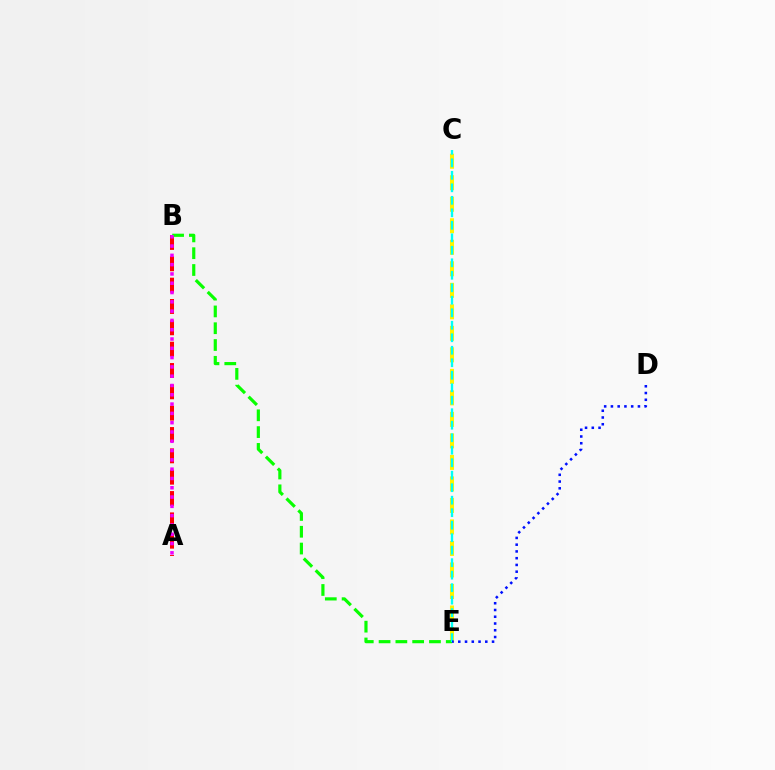{('C', 'E'): [{'color': '#fcf500', 'line_style': 'dashed', 'thickness': 2.92}, {'color': '#00fff6', 'line_style': 'dashed', 'thickness': 1.7}], ('A', 'B'): [{'color': '#ff0000', 'line_style': 'dashed', 'thickness': 2.9}, {'color': '#ee00ff', 'line_style': 'dotted', 'thickness': 2.53}], ('B', 'E'): [{'color': '#08ff00', 'line_style': 'dashed', 'thickness': 2.28}], ('D', 'E'): [{'color': '#0010ff', 'line_style': 'dotted', 'thickness': 1.83}]}